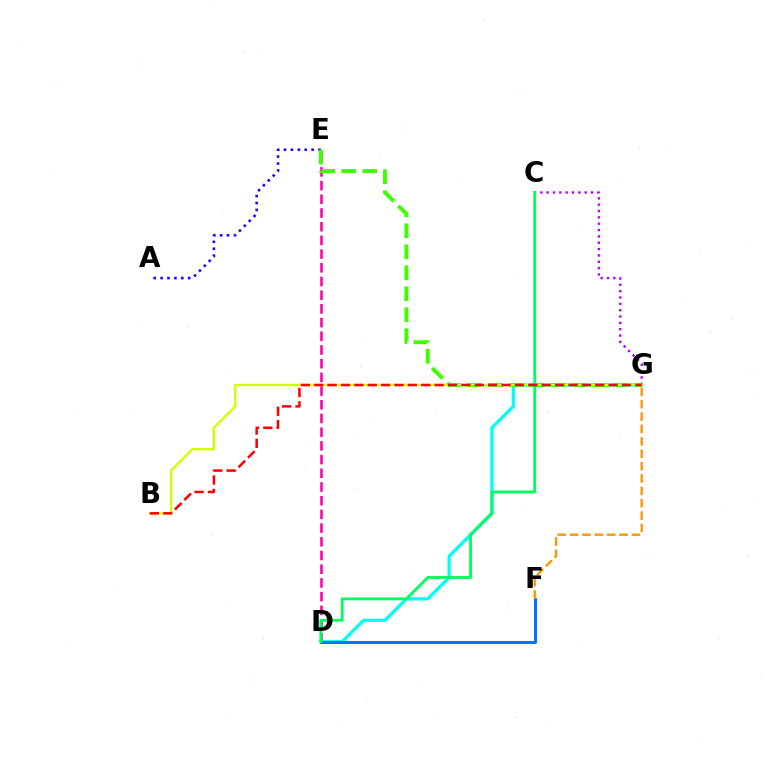{('D', 'E'): [{'color': '#ff00ac', 'line_style': 'dashed', 'thickness': 1.86}], ('A', 'E'): [{'color': '#2500ff', 'line_style': 'dotted', 'thickness': 1.88}], ('C', 'G'): [{'color': '#b900ff', 'line_style': 'dotted', 'thickness': 1.72}], ('D', 'G'): [{'color': '#00fff6', 'line_style': 'solid', 'thickness': 2.34}], ('E', 'G'): [{'color': '#3dff00', 'line_style': 'dashed', 'thickness': 2.85}], ('D', 'F'): [{'color': '#0074ff', 'line_style': 'solid', 'thickness': 2.15}], ('B', 'G'): [{'color': '#d1ff00', 'line_style': 'solid', 'thickness': 1.7}, {'color': '#ff0000', 'line_style': 'dashed', 'thickness': 1.82}], ('C', 'D'): [{'color': '#00ff5c', 'line_style': 'solid', 'thickness': 2.04}], ('F', 'G'): [{'color': '#ff9400', 'line_style': 'dashed', 'thickness': 1.68}]}